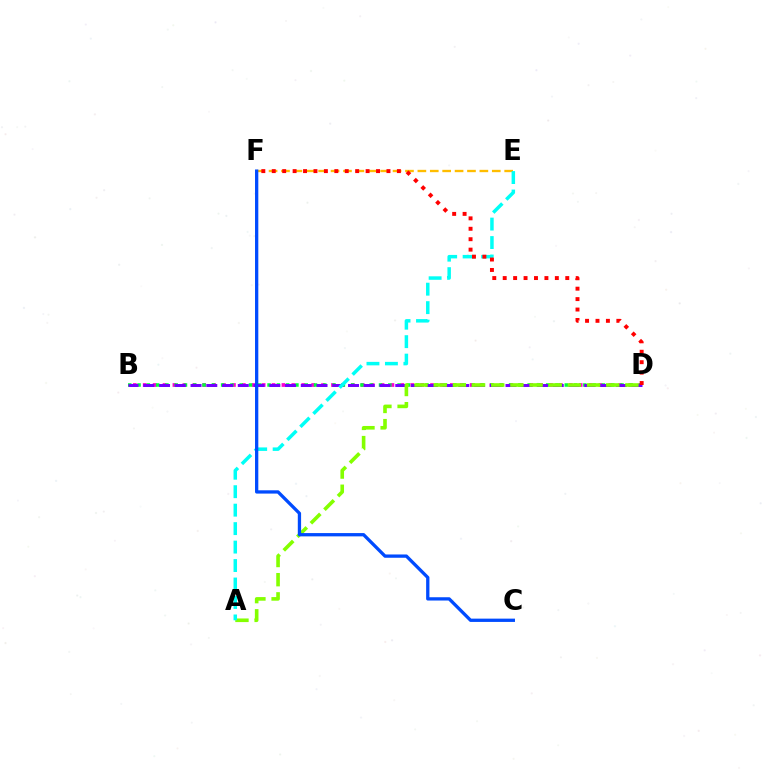{('E', 'F'): [{'color': '#ffbd00', 'line_style': 'dashed', 'thickness': 1.68}], ('B', 'D'): [{'color': '#ff00cf', 'line_style': 'dotted', 'thickness': 2.69}, {'color': '#00ff39', 'line_style': 'dotted', 'thickness': 2.52}, {'color': '#7200ff', 'line_style': 'dashed', 'thickness': 2.14}], ('A', 'D'): [{'color': '#84ff00', 'line_style': 'dashed', 'thickness': 2.6}], ('A', 'E'): [{'color': '#00fff6', 'line_style': 'dashed', 'thickness': 2.51}], ('D', 'F'): [{'color': '#ff0000', 'line_style': 'dotted', 'thickness': 2.83}], ('C', 'F'): [{'color': '#004bff', 'line_style': 'solid', 'thickness': 2.37}]}